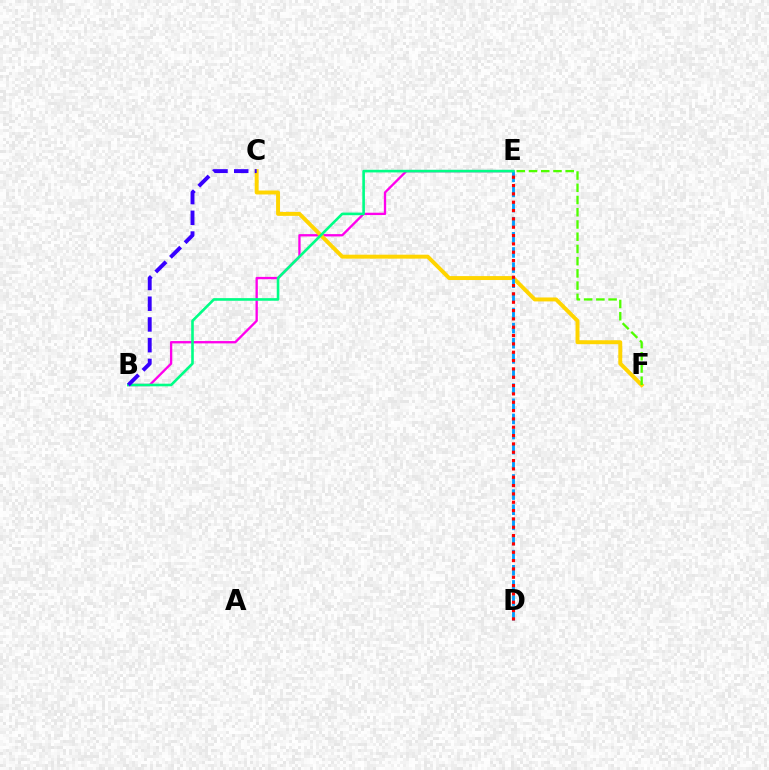{('B', 'E'): [{'color': '#ff00ed', 'line_style': 'solid', 'thickness': 1.68}, {'color': '#00ff86', 'line_style': 'solid', 'thickness': 1.89}], ('C', 'F'): [{'color': '#ffd500', 'line_style': 'solid', 'thickness': 2.84}], ('D', 'E'): [{'color': '#009eff', 'line_style': 'dashed', 'thickness': 2.06}, {'color': '#ff0000', 'line_style': 'dotted', 'thickness': 2.26}], ('B', 'C'): [{'color': '#3700ff', 'line_style': 'dashed', 'thickness': 2.82}], ('E', 'F'): [{'color': '#4fff00', 'line_style': 'dashed', 'thickness': 1.66}]}